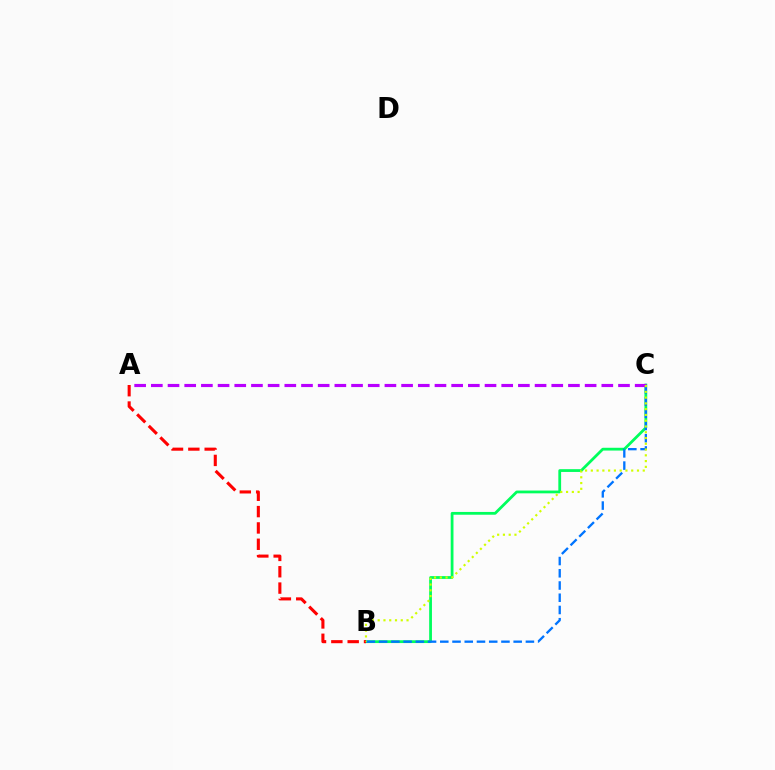{('B', 'C'): [{'color': '#00ff5c', 'line_style': 'solid', 'thickness': 2.0}, {'color': '#0074ff', 'line_style': 'dashed', 'thickness': 1.66}, {'color': '#d1ff00', 'line_style': 'dotted', 'thickness': 1.57}], ('A', 'B'): [{'color': '#ff0000', 'line_style': 'dashed', 'thickness': 2.22}], ('A', 'C'): [{'color': '#b900ff', 'line_style': 'dashed', 'thickness': 2.27}]}